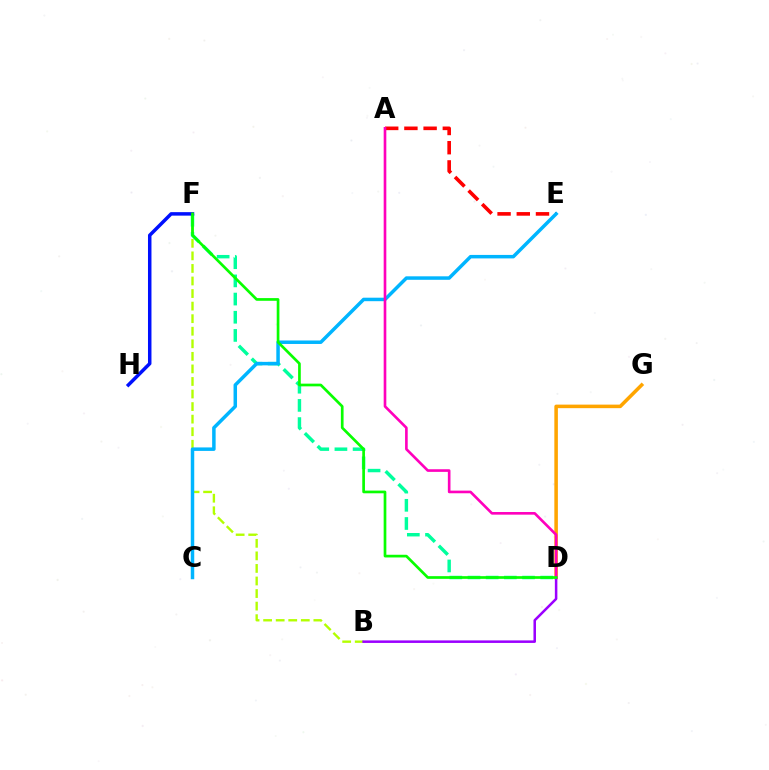{('B', 'F'): [{'color': '#b3ff00', 'line_style': 'dashed', 'thickness': 1.71}], ('D', 'F'): [{'color': '#00ff9d', 'line_style': 'dashed', 'thickness': 2.47}, {'color': '#08ff00', 'line_style': 'solid', 'thickness': 1.94}], ('D', 'G'): [{'color': '#ffa500', 'line_style': 'solid', 'thickness': 2.55}], ('A', 'E'): [{'color': '#ff0000', 'line_style': 'dashed', 'thickness': 2.61}], ('B', 'D'): [{'color': '#9b00ff', 'line_style': 'solid', 'thickness': 1.82}], ('C', 'E'): [{'color': '#00b5ff', 'line_style': 'solid', 'thickness': 2.51}], ('F', 'H'): [{'color': '#0010ff', 'line_style': 'solid', 'thickness': 2.51}], ('A', 'D'): [{'color': '#ff00bd', 'line_style': 'solid', 'thickness': 1.9}]}